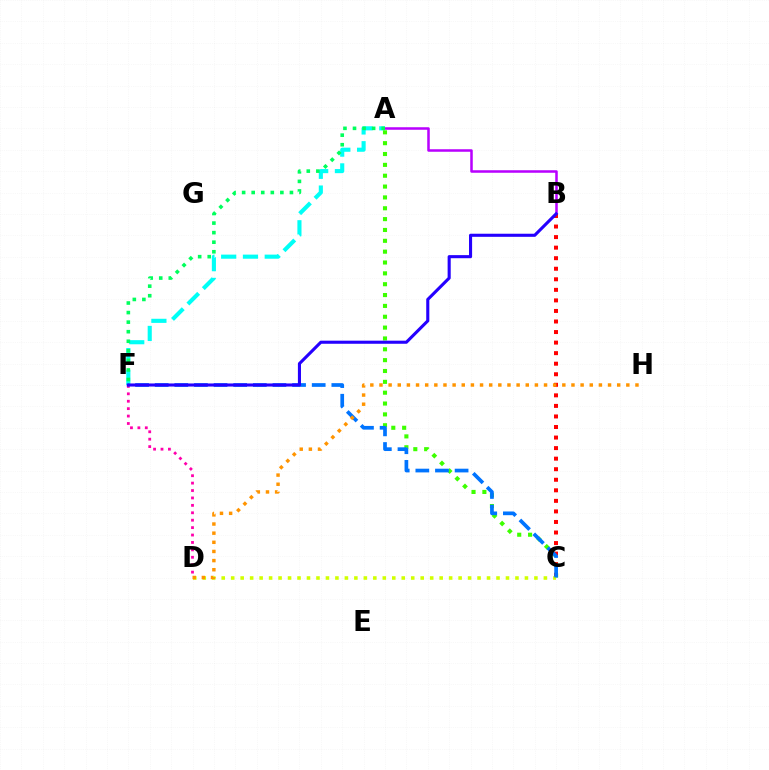{('D', 'F'): [{'color': '#ff00ac', 'line_style': 'dotted', 'thickness': 2.02}], ('A', 'F'): [{'color': '#00fff6', 'line_style': 'dashed', 'thickness': 2.96}, {'color': '#00ff5c', 'line_style': 'dotted', 'thickness': 2.6}], ('A', 'B'): [{'color': '#b900ff', 'line_style': 'solid', 'thickness': 1.82}], ('A', 'C'): [{'color': '#3dff00', 'line_style': 'dotted', 'thickness': 2.95}], ('B', 'C'): [{'color': '#ff0000', 'line_style': 'dotted', 'thickness': 2.87}], ('C', 'D'): [{'color': '#d1ff00', 'line_style': 'dotted', 'thickness': 2.57}], ('C', 'F'): [{'color': '#0074ff', 'line_style': 'dashed', 'thickness': 2.67}], ('D', 'H'): [{'color': '#ff9400', 'line_style': 'dotted', 'thickness': 2.48}], ('B', 'F'): [{'color': '#2500ff', 'line_style': 'solid', 'thickness': 2.23}]}